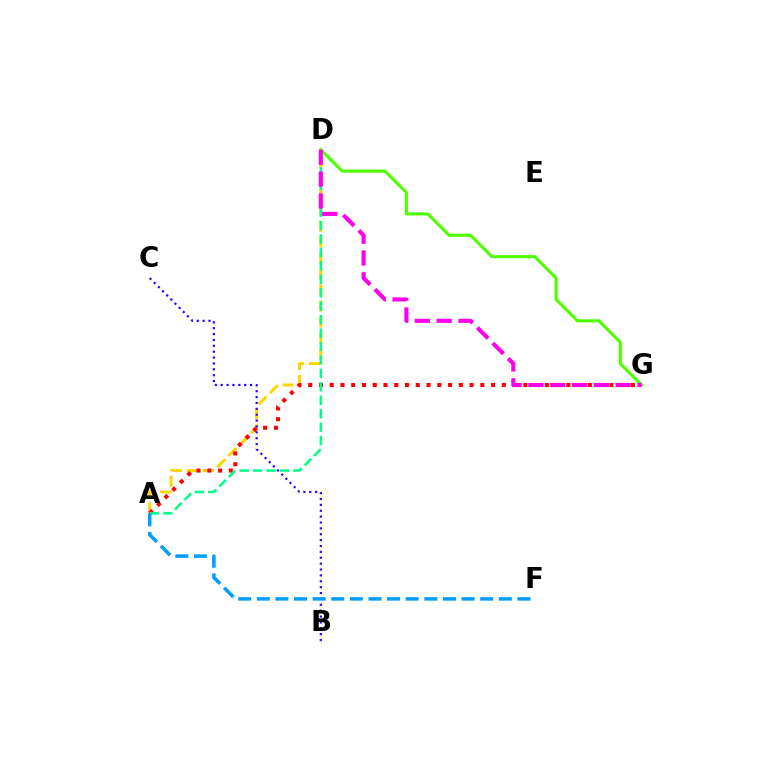{('A', 'D'): [{'color': '#ffd500', 'line_style': 'dashed', 'thickness': 2.17}, {'color': '#00ff86', 'line_style': 'dashed', 'thickness': 1.83}], ('D', 'G'): [{'color': '#4fff00', 'line_style': 'solid', 'thickness': 2.24}, {'color': '#ff00ed', 'line_style': 'dashed', 'thickness': 2.96}], ('B', 'C'): [{'color': '#3700ff', 'line_style': 'dotted', 'thickness': 1.6}], ('A', 'G'): [{'color': '#ff0000', 'line_style': 'dotted', 'thickness': 2.92}], ('A', 'F'): [{'color': '#009eff', 'line_style': 'dashed', 'thickness': 2.53}]}